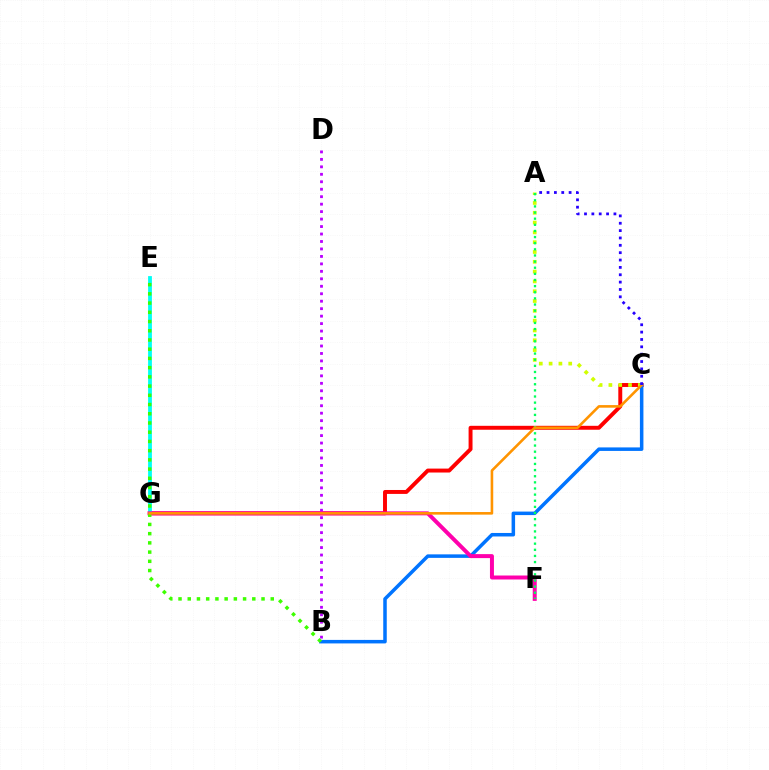{('C', 'G'): [{'color': '#ff0000', 'line_style': 'solid', 'thickness': 2.83}, {'color': '#ff9400', 'line_style': 'solid', 'thickness': 1.87}], ('B', 'D'): [{'color': '#b900ff', 'line_style': 'dotted', 'thickness': 2.03}], ('A', 'C'): [{'color': '#d1ff00', 'line_style': 'dotted', 'thickness': 2.66}, {'color': '#2500ff', 'line_style': 'dotted', 'thickness': 2.0}], ('B', 'C'): [{'color': '#0074ff', 'line_style': 'solid', 'thickness': 2.53}], ('E', 'G'): [{'color': '#00fff6', 'line_style': 'solid', 'thickness': 2.74}], ('F', 'G'): [{'color': '#ff00ac', 'line_style': 'solid', 'thickness': 2.87}], ('A', 'F'): [{'color': '#00ff5c', 'line_style': 'dotted', 'thickness': 1.67}], ('B', 'E'): [{'color': '#3dff00', 'line_style': 'dotted', 'thickness': 2.51}]}